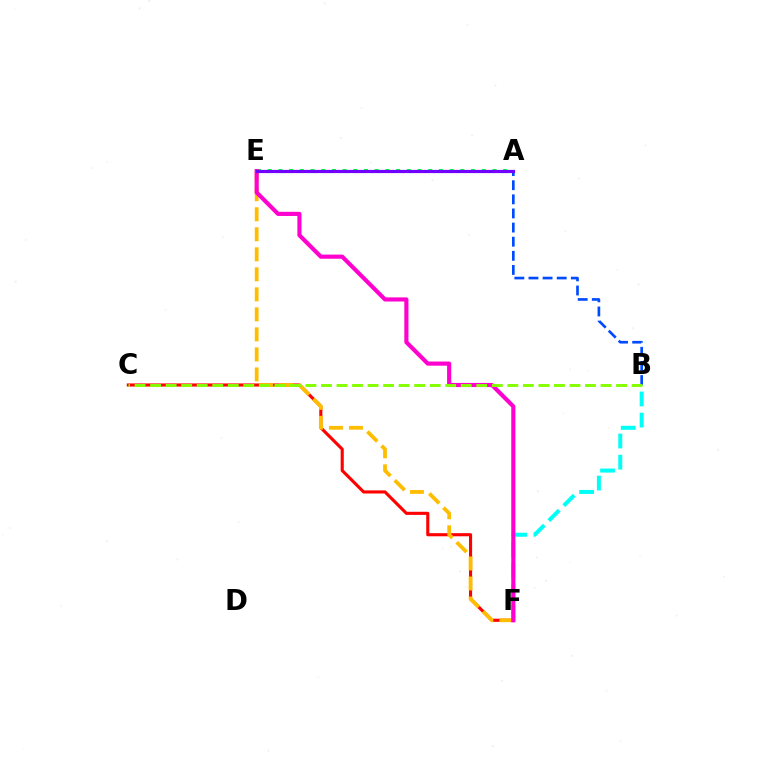{('A', 'B'): [{'color': '#004bff', 'line_style': 'dashed', 'thickness': 1.92}], ('B', 'F'): [{'color': '#00fff6', 'line_style': 'dashed', 'thickness': 2.87}], ('A', 'E'): [{'color': '#00ff39', 'line_style': 'dotted', 'thickness': 2.91}, {'color': '#7200ff', 'line_style': 'solid', 'thickness': 2.29}], ('C', 'F'): [{'color': '#ff0000', 'line_style': 'solid', 'thickness': 2.24}], ('E', 'F'): [{'color': '#ffbd00', 'line_style': 'dashed', 'thickness': 2.72}, {'color': '#ff00cf', 'line_style': 'solid', 'thickness': 2.98}], ('B', 'C'): [{'color': '#84ff00', 'line_style': 'dashed', 'thickness': 2.11}]}